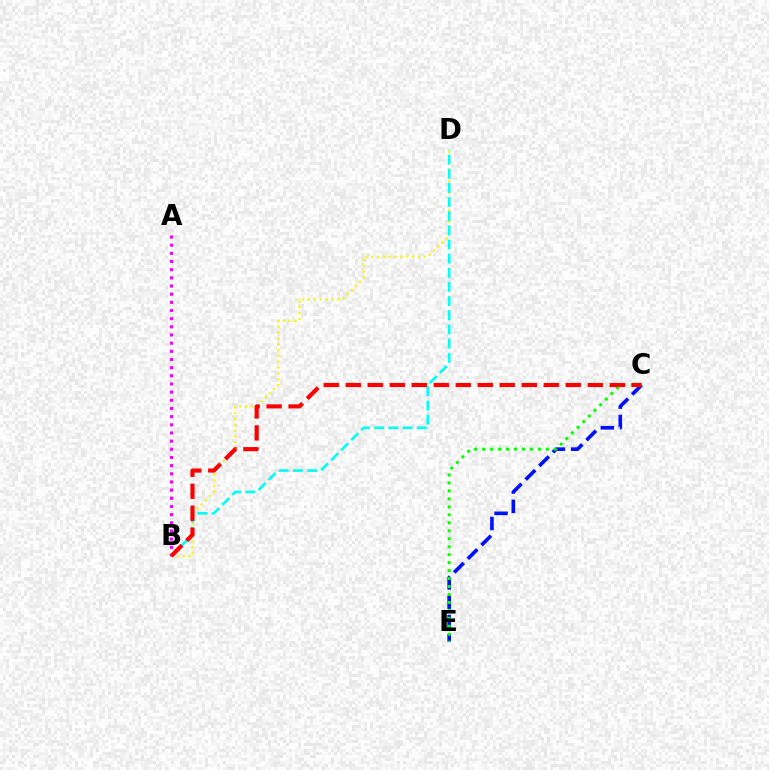{('A', 'B'): [{'color': '#ee00ff', 'line_style': 'dotted', 'thickness': 2.22}], ('C', 'E'): [{'color': '#0010ff', 'line_style': 'dashed', 'thickness': 2.62}, {'color': '#08ff00', 'line_style': 'dotted', 'thickness': 2.16}], ('B', 'D'): [{'color': '#fcf500', 'line_style': 'dotted', 'thickness': 1.59}, {'color': '#00fff6', 'line_style': 'dashed', 'thickness': 1.92}], ('B', 'C'): [{'color': '#ff0000', 'line_style': 'dashed', 'thickness': 2.99}]}